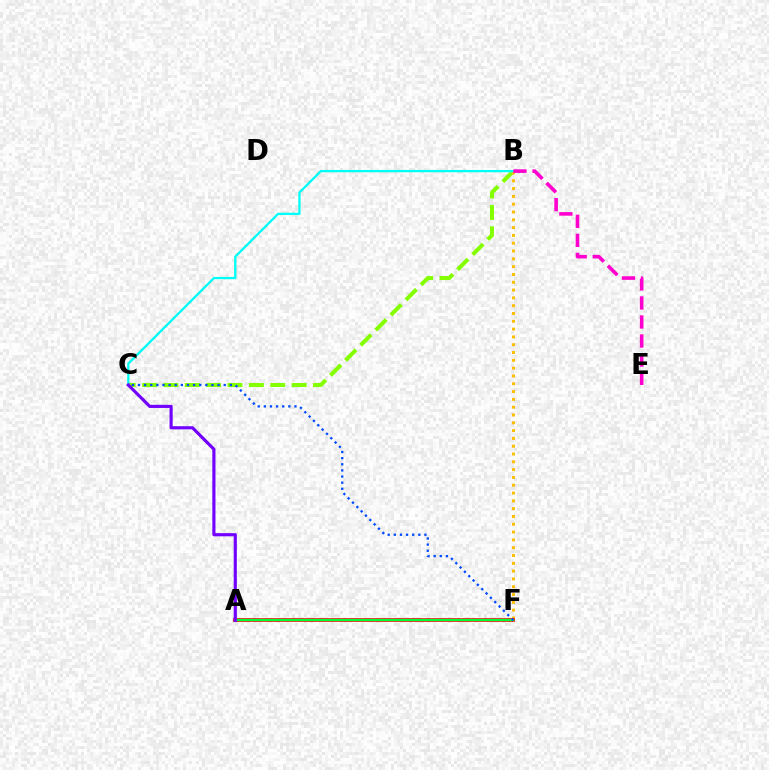{('B', 'C'): [{'color': '#84ff00', 'line_style': 'dashed', 'thickness': 2.9}, {'color': '#00fff6', 'line_style': 'solid', 'thickness': 1.66}], ('B', 'F'): [{'color': '#ffbd00', 'line_style': 'dotted', 'thickness': 2.12}], ('A', 'F'): [{'color': '#ff0000', 'line_style': 'solid', 'thickness': 2.66}, {'color': '#00ff39', 'line_style': 'solid', 'thickness': 1.71}], ('C', 'F'): [{'color': '#004bff', 'line_style': 'dotted', 'thickness': 1.66}], ('B', 'E'): [{'color': '#ff00cf', 'line_style': 'dashed', 'thickness': 2.59}], ('A', 'C'): [{'color': '#7200ff', 'line_style': 'solid', 'thickness': 2.26}]}